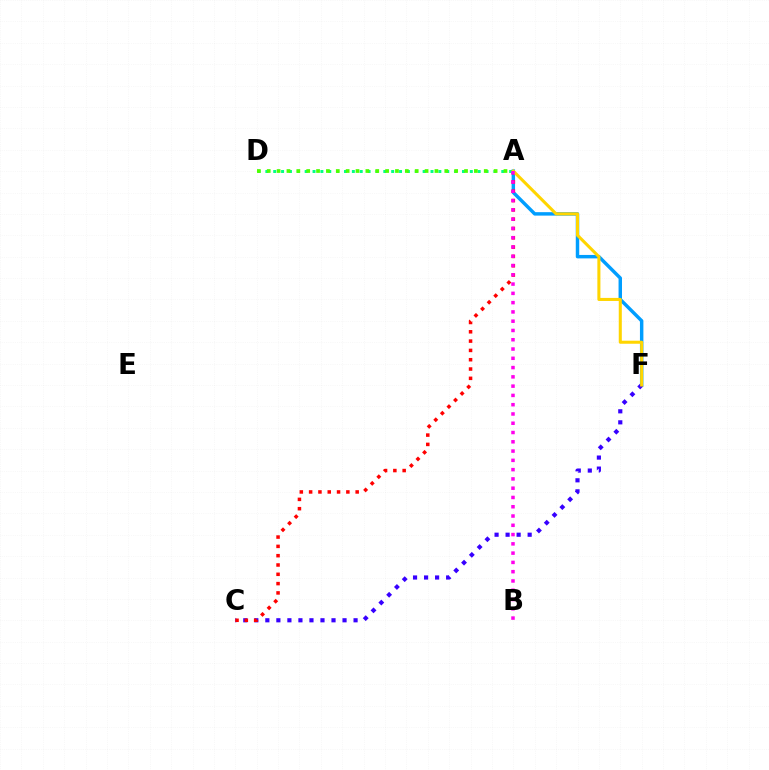{('A', 'F'): [{'color': '#009eff', 'line_style': 'solid', 'thickness': 2.48}, {'color': '#ffd500', 'line_style': 'solid', 'thickness': 2.2}], ('C', 'F'): [{'color': '#3700ff', 'line_style': 'dotted', 'thickness': 3.0}], ('A', 'C'): [{'color': '#ff0000', 'line_style': 'dotted', 'thickness': 2.53}], ('A', 'D'): [{'color': '#00ff86', 'line_style': 'dotted', 'thickness': 2.14}, {'color': '#4fff00', 'line_style': 'dotted', 'thickness': 2.68}], ('A', 'B'): [{'color': '#ff00ed', 'line_style': 'dotted', 'thickness': 2.52}]}